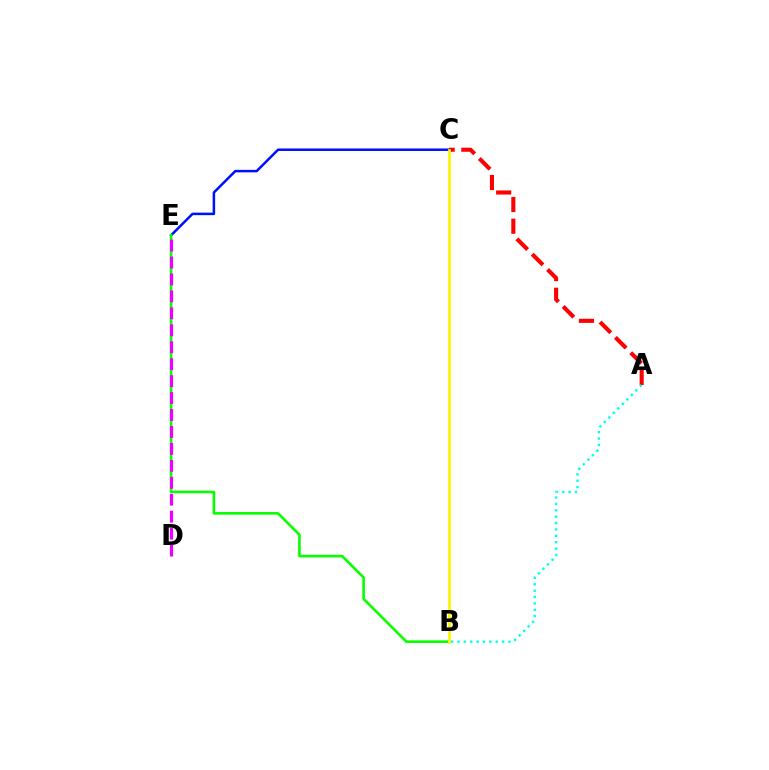{('A', 'C'): [{'color': '#ff0000', 'line_style': 'dashed', 'thickness': 2.95}], ('C', 'E'): [{'color': '#0010ff', 'line_style': 'solid', 'thickness': 1.81}], ('A', 'B'): [{'color': '#00fff6', 'line_style': 'dotted', 'thickness': 1.73}], ('B', 'E'): [{'color': '#08ff00', 'line_style': 'solid', 'thickness': 1.89}], ('D', 'E'): [{'color': '#ee00ff', 'line_style': 'dashed', 'thickness': 2.3}], ('B', 'C'): [{'color': '#fcf500', 'line_style': 'solid', 'thickness': 1.96}]}